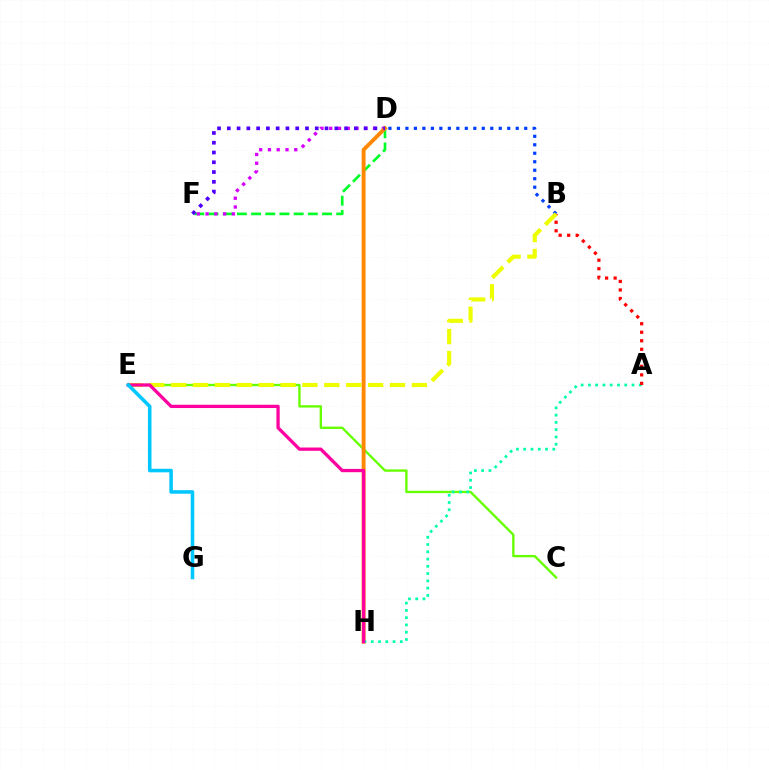{('D', 'F'): [{'color': '#00ff27', 'line_style': 'dashed', 'thickness': 1.93}, {'color': '#d600ff', 'line_style': 'dotted', 'thickness': 2.38}, {'color': '#4f00ff', 'line_style': 'dotted', 'thickness': 2.66}], ('B', 'D'): [{'color': '#003fff', 'line_style': 'dotted', 'thickness': 2.31}], ('C', 'E'): [{'color': '#66ff00', 'line_style': 'solid', 'thickness': 1.69}], ('D', 'H'): [{'color': '#ff8800', 'line_style': 'solid', 'thickness': 2.79}], ('A', 'H'): [{'color': '#00ffaf', 'line_style': 'dotted', 'thickness': 1.98}], ('A', 'B'): [{'color': '#ff0000', 'line_style': 'dotted', 'thickness': 2.32}], ('B', 'E'): [{'color': '#eeff00', 'line_style': 'dashed', 'thickness': 2.97}], ('E', 'H'): [{'color': '#ff00a0', 'line_style': 'solid', 'thickness': 2.37}], ('E', 'G'): [{'color': '#00c7ff', 'line_style': 'solid', 'thickness': 2.56}]}